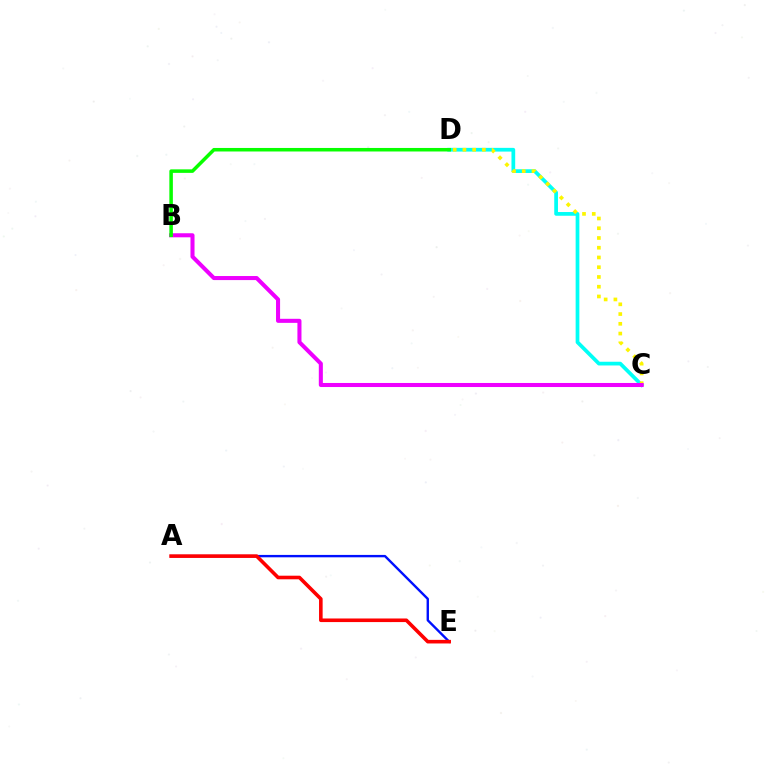{('A', 'E'): [{'color': '#0010ff', 'line_style': 'solid', 'thickness': 1.72}, {'color': '#ff0000', 'line_style': 'solid', 'thickness': 2.59}], ('C', 'D'): [{'color': '#00fff6', 'line_style': 'solid', 'thickness': 2.68}, {'color': '#fcf500', 'line_style': 'dotted', 'thickness': 2.65}], ('B', 'C'): [{'color': '#ee00ff', 'line_style': 'solid', 'thickness': 2.92}], ('B', 'D'): [{'color': '#08ff00', 'line_style': 'solid', 'thickness': 2.54}]}